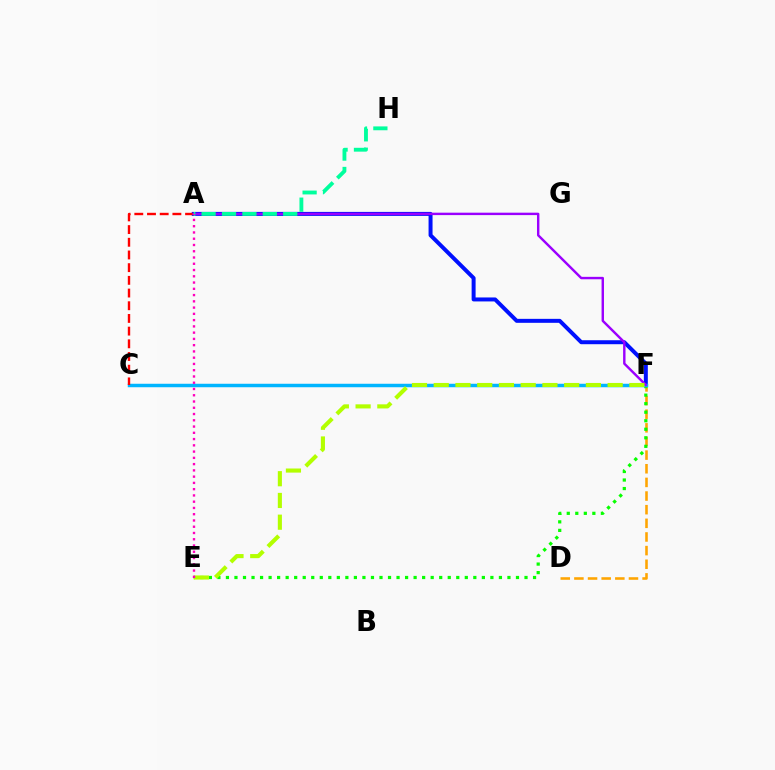{('A', 'F'): [{'color': '#0010ff', 'line_style': 'solid', 'thickness': 2.86}, {'color': '#9b00ff', 'line_style': 'solid', 'thickness': 1.74}], ('D', 'F'): [{'color': '#ffa500', 'line_style': 'dashed', 'thickness': 1.85}], ('E', 'F'): [{'color': '#08ff00', 'line_style': 'dotted', 'thickness': 2.32}, {'color': '#b3ff00', 'line_style': 'dashed', 'thickness': 2.95}], ('C', 'F'): [{'color': '#00b5ff', 'line_style': 'solid', 'thickness': 2.5}], ('A', 'C'): [{'color': '#ff0000', 'line_style': 'dashed', 'thickness': 1.72}], ('A', 'H'): [{'color': '#00ff9d', 'line_style': 'dashed', 'thickness': 2.77}], ('A', 'E'): [{'color': '#ff00bd', 'line_style': 'dotted', 'thickness': 1.7}]}